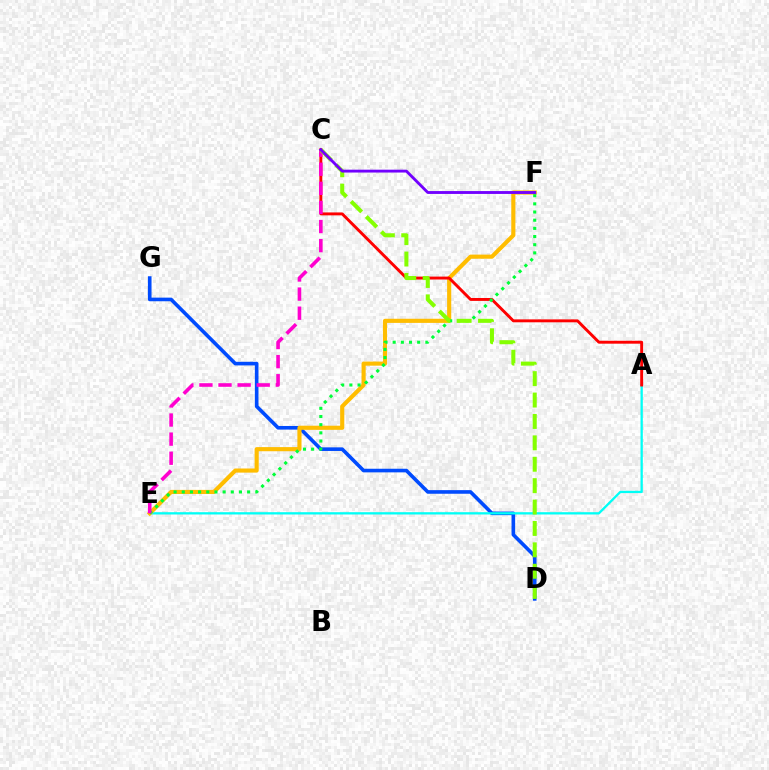{('D', 'G'): [{'color': '#004bff', 'line_style': 'solid', 'thickness': 2.6}], ('A', 'E'): [{'color': '#00fff6', 'line_style': 'solid', 'thickness': 1.65}], ('E', 'F'): [{'color': '#ffbd00', 'line_style': 'solid', 'thickness': 2.97}, {'color': '#00ff39', 'line_style': 'dotted', 'thickness': 2.22}], ('A', 'C'): [{'color': '#ff0000', 'line_style': 'solid', 'thickness': 2.1}], ('C', 'E'): [{'color': '#ff00cf', 'line_style': 'dashed', 'thickness': 2.59}], ('C', 'D'): [{'color': '#84ff00', 'line_style': 'dashed', 'thickness': 2.91}], ('C', 'F'): [{'color': '#7200ff', 'line_style': 'solid', 'thickness': 2.06}]}